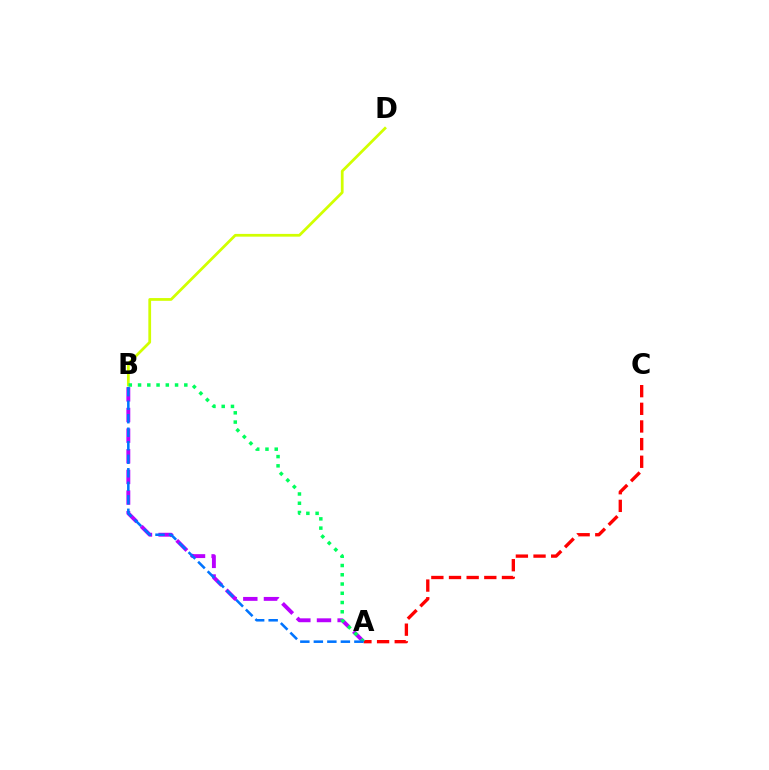{('B', 'D'): [{'color': '#d1ff00', 'line_style': 'solid', 'thickness': 1.98}], ('A', 'C'): [{'color': '#ff0000', 'line_style': 'dashed', 'thickness': 2.4}], ('A', 'B'): [{'color': '#b900ff', 'line_style': 'dashed', 'thickness': 2.8}, {'color': '#00ff5c', 'line_style': 'dotted', 'thickness': 2.51}, {'color': '#0074ff', 'line_style': 'dashed', 'thickness': 1.84}]}